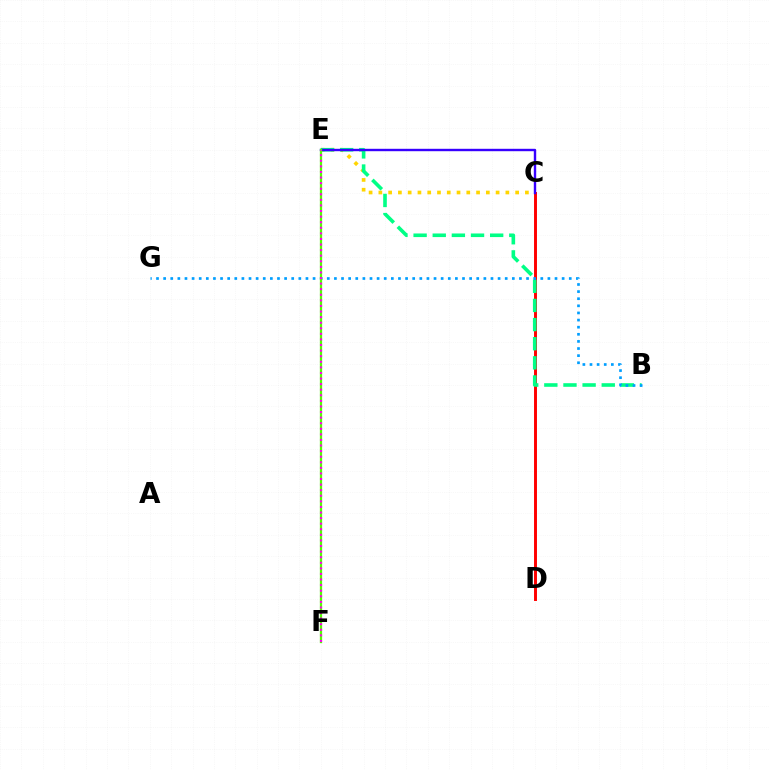{('C', 'D'): [{'color': '#ff0000', 'line_style': 'solid', 'thickness': 2.11}], ('C', 'E'): [{'color': '#ffd500', 'line_style': 'dotted', 'thickness': 2.65}, {'color': '#3700ff', 'line_style': 'solid', 'thickness': 1.73}], ('B', 'E'): [{'color': '#00ff86', 'line_style': 'dashed', 'thickness': 2.6}], ('B', 'G'): [{'color': '#009eff', 'line_style': 'dotted', 'thickness': 1.93}], ('E', 'F'): [{'color': '#4fff00', 'line_style': 'solid', 'thickness': 1.63}, {'color': '#ff00ed', 'line_style': 'dotted', 'thickness': 1.52}]}